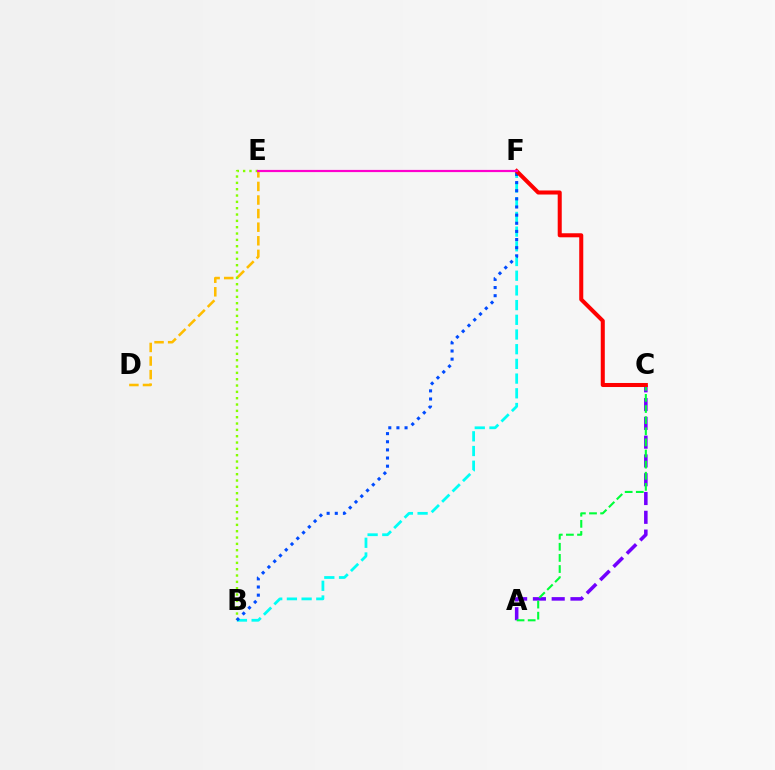{('D', 'E'): [{'color': '#ffbd00', 'line_style': 'dashed', 'thickness': 1.85}], ('B', 'F'): [{'color': '#00fff6', 'line_style': 'dashed', 'thickness': 2.0}, {'color': '#004bff', 'line_style': 'dotted', 'thickness': 2.21}], ('A', 'C'): [{'color': '#7200ff', 'line_style': 'dashed', 'thickness': 2.55}, {'color': '#00ff39', 'line_style': 'dashed', 'thickness': 1.51}], ('B', 'E'): [{'color': '#84ff00', 'line_style': 'dotted', 'thickness': 1.72}], ('C', 'F'): [{'color': '#ff0000', 'line_style': 'solid', 'thickness': 2.91}], ('E', 'F'): [{'color': '#ff00cf', 'line_style': 'solid', 'thickness': 1.58}]}